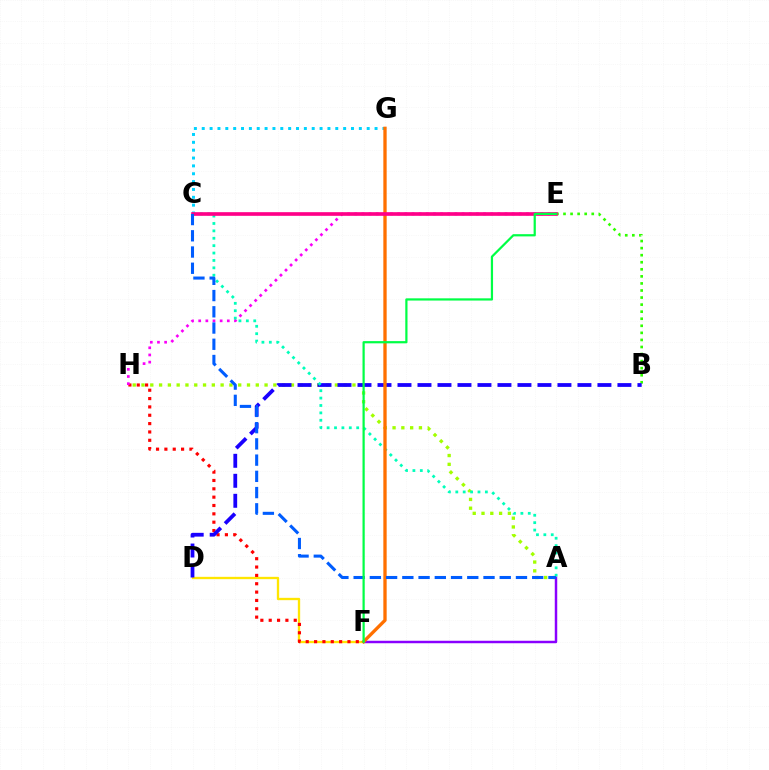{('D', 'F'): [{'color': '#ffe600', 'line_style': 'solid', 'thickness': 1.68}], ('C', 'G'): [{'color': '#00d3ff', 'line_style': 'dotted', 'thickness': 2.13}], ('F', 'H'): [{'color': '#ff0000', 'line_style': 'dotted', 'thickness': 2.27}], ('E', 'H'): [{'color': '#fa00f9', 'line_style': 'dotted', 'thickness': 1.94}], ('B', 'E'): [{'color': '#31ff00', 'line_style': 'dotted', 'thickness': 1.92}], ('A', 'H'): [{'color': '#a2ff00', 'line_style': 'dotted', 'thickness': 2.39}], ('B', 'D'): [{'color': '#1900ff', 'line_style': 'dashed', 'thickness': 2.72}], ('A', 'C'): [{'color': '#00ffbb', 'line_style': 'dotted', 'thickness': 2.01}, {'color': '#005dff', 'line_style': 'dashed', 'thickness': 2.21}], ('A', 'F'): [{'color': '#8a00ff', 'line_style': 'solid', 'thickness': 1.78}], ('F', 'G'): [{'color': '#ff7000', 'line_style': 'solid', 'thickness': 2.39}], ('C', 'E'): [{'color': '#ff0088', 'line_style': 'solid', 'thickness': 2.63}], ('E', 'F'): [{'color': '#00ff45', 'line_style': 'solid', 'thickness': 1.6}]}